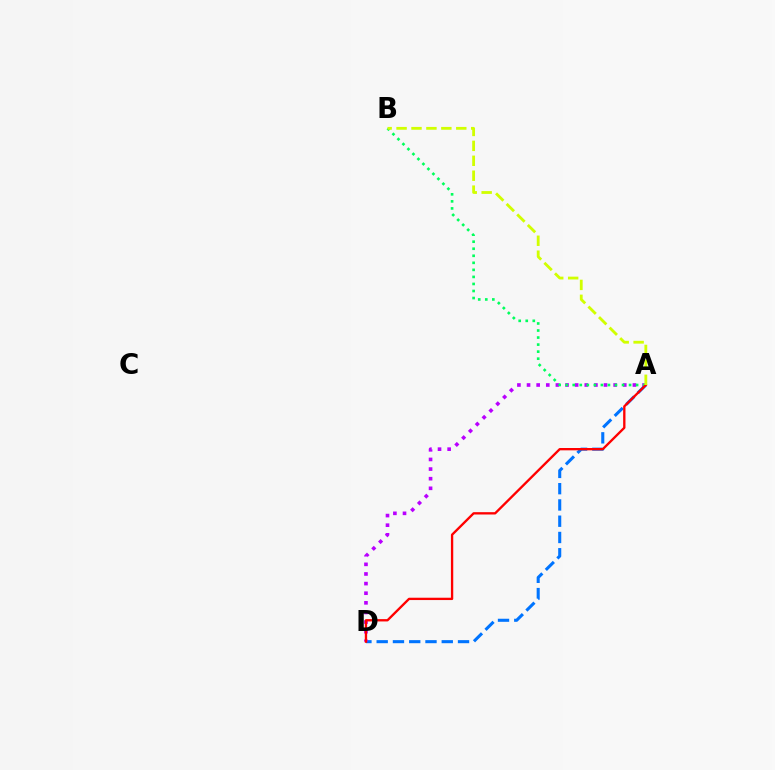{('A', 'D'): [{'color': '#0074ff', 'line_style': 'dashed', 'thickness': 2.21}, {'color': '#b900ff', 'line_style': 'dotted', 'thickness': 2.61}, {'color': '#ff0000', 'line_style': 'solid', 'thickness': 1.68}], ('A', 'B'): [{'color': '#00ff5c', 'line_style': 'dotted', 'thickness': 1.91}, {'color': '#d1ff00', 'line_style': 'dashed', 'thickness': 2.03}]}